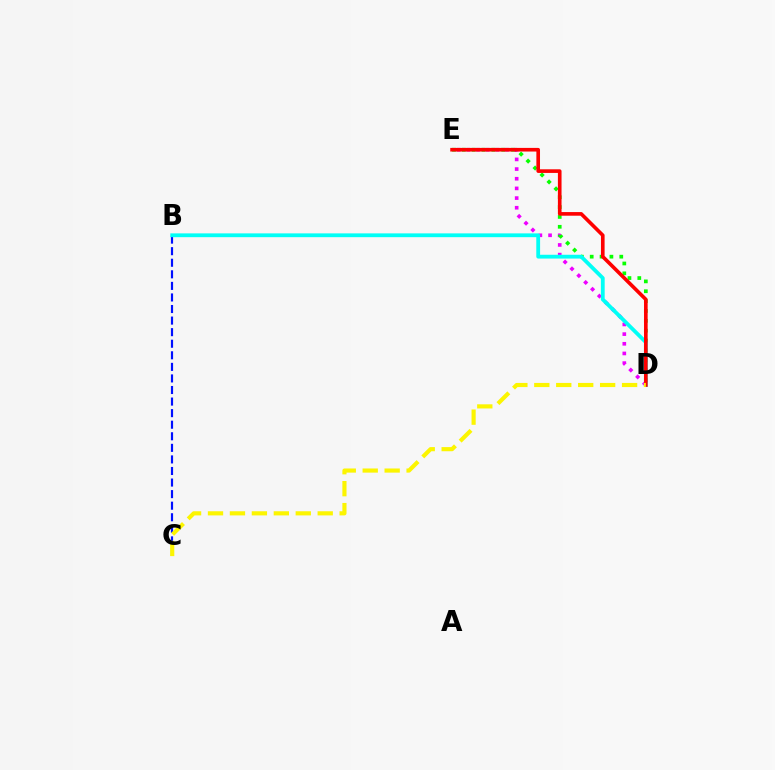{('B', 'C'): [{'color': '#0010ff', 'line_style': 'dashed', 'thickness': 1.57}], ('D', 'E'): [{'color': '#ee00ff', 'line_style': 'dotted', 'thickness': 2.63}, {'color': '#08ff00', 'line_style': 'dotted', 'thickness': 2.68}, {'color': '#ff0000', 'line_style': 'solid', 'thickness': 2.62}], ('B', 'D'): [{'color': '#00fff6', 'line_style': 'solid', 'thickness': 2.73}], ('C', 'D'): [{'color': '#fcf500', 'line_style': 'dashed', 'thickness': 2.98}]}